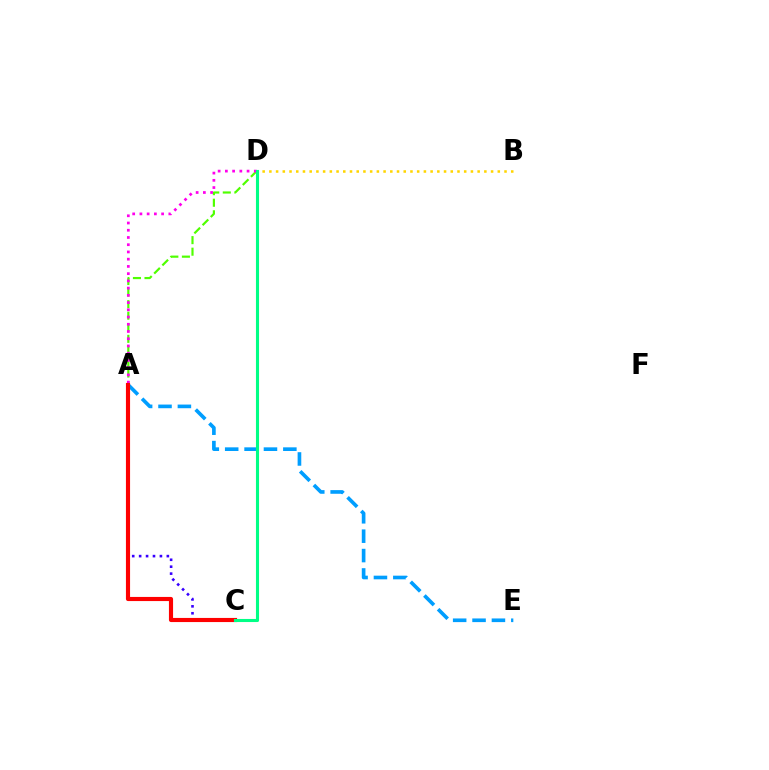{('A', 'C'): [{'color': '#3700ff', 'line_style': 'dotted', 'thickness': 1.88}, {'color': '#ff0000', 'line_style': 'solid', 'thickness': 2.98}], ('A', 'E'): [{'color': '#009eff', 'line_style': 'dashed', 'thickness': 2.63}], ('A', 'D'): [{'color': '#4fff00', 'line_style': 'dashed', 'thickness': 1.57}, {'color': '#ff00ed', 'line_style': 'dotted', 'thickness': 1.96}], ('B', 'D'): [{'color': '#ffd500', 'line_style': 'dotted', 'thickness': 1.83}], ('C', 'D'): [{'color': '#00ff86', 'line_style': 'solid', 'thickness': 2.22}]}